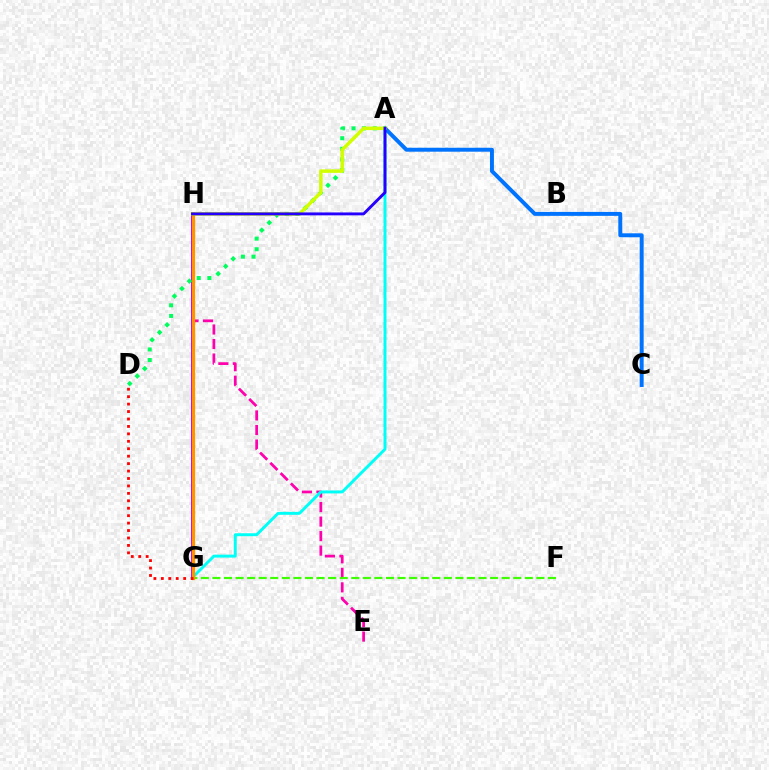{('E', 'H'): [{'color': '#ff00ac', 'line_style': 'dashed', 'thickness': 1.97}], ('F', 'G'): [{'color': '#3dff00', 'line_style': 'dashed', 'thickness': 1.57}], ('A', 'G'): [{'color': '#00fff6', 'line_style': 'solid', 'thickness': 2.12}], ('A', 'C'): [{'color': '#0074ff', 'line_style': 'solid', 'thickness': 2.84}], ('G', 'H'): [{'color': '#b900ff', 'line_style': 'solid', 'thickness': 2.85}, {'color': '#ff9400', 'line_style': 'solid', 'thickness': 2.36}], ('A', 'D'): [{'color': '#00ff5c', 'line_style': 'dotted', 'thickness': 2.88}], ('A', 'H'): [{'color': '#d1ff00', 'line_style': 'solid', 'thickness': 2.52}, {'color': '#2500ff', 'line_style': 'solid', 'thickness': 2.09}], ('D', 'G'): [{'color': '#ff0000', 'line_style': 'dotted', 'thickness': 2.02}]}